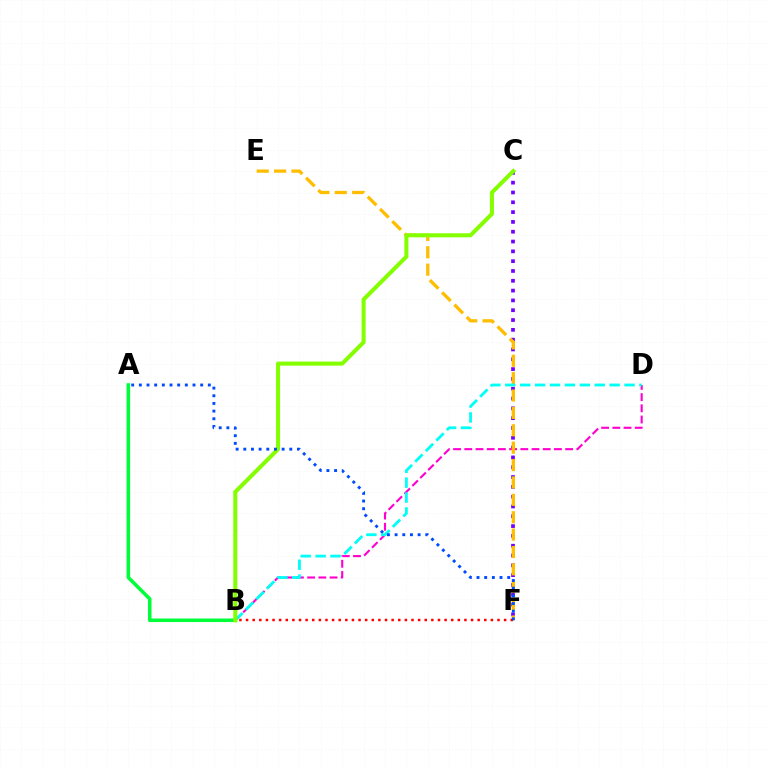{('C', 'F'): [{'color': '#7200ff', 'line_style': 'dotted', 'thickness': 2.67}], ('B', 'D'): [{'color': '#ff00cf', 'line_style': 'dashed', 'thickness': 1.52}, {'color': '#00fff6', 'line_style': 'dashed', 'thickness': 2.02}], ('E', 'F'): [{'color': '#ffbd00', 'line_style': 'dashed', 'thickness': 2.36}], ('B', 'F'): [{'color': '#ff0000', 'line_style': 'dotted', 'thickness': 1.8}], ('A', 'B'): [{'color': '#00ff39', 'line_style': 'solid', 'thickness': 2.56}], ('B', 'C'): [{'color': '#84ff00', 'line_style': 'solid', 'thickness': 2.91}], ('A', 'F'): [{'color': '#004bff', 'line_style': 'dotted', 'thickness': 2.08}]}